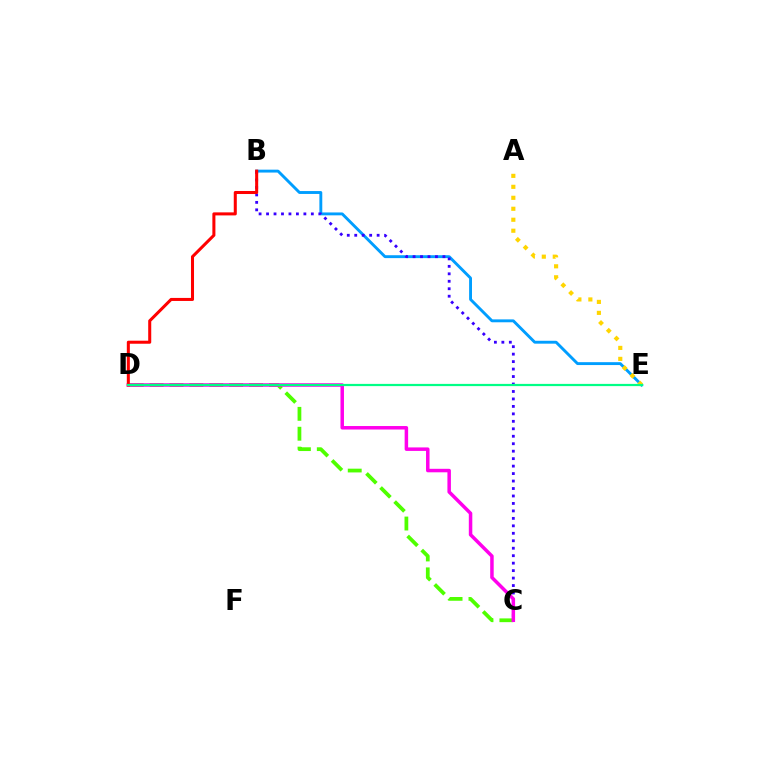{('B', 'E'): [{'color': '#009eff', 'line_style': 'solid', 'thickness': 2.08}], ('B', 'C'): [{'color': '#3700ff', 'line_style': 'dotted', 'thickness': 2.03}], ('C', 'D'): [{'color': '#4fff00', 'line_style': 'dashed', 'thickness': 2.7}, {'color': '#ff00ed', 'line_style': 'solid', 'thickness': 2.52}], ('A', 'E'): [{'color': '#ffd500', 'line_style': 'dotted', 'thickness': 2.98}], ('B', 'D'): [{'color': '#ff0000', 'line_style': 'solid', 'thickness': 2.19}], ('D', 'E'): [{'color': '#00ff86', 'line_style': 'solid', 'thickness': 1.6}]}